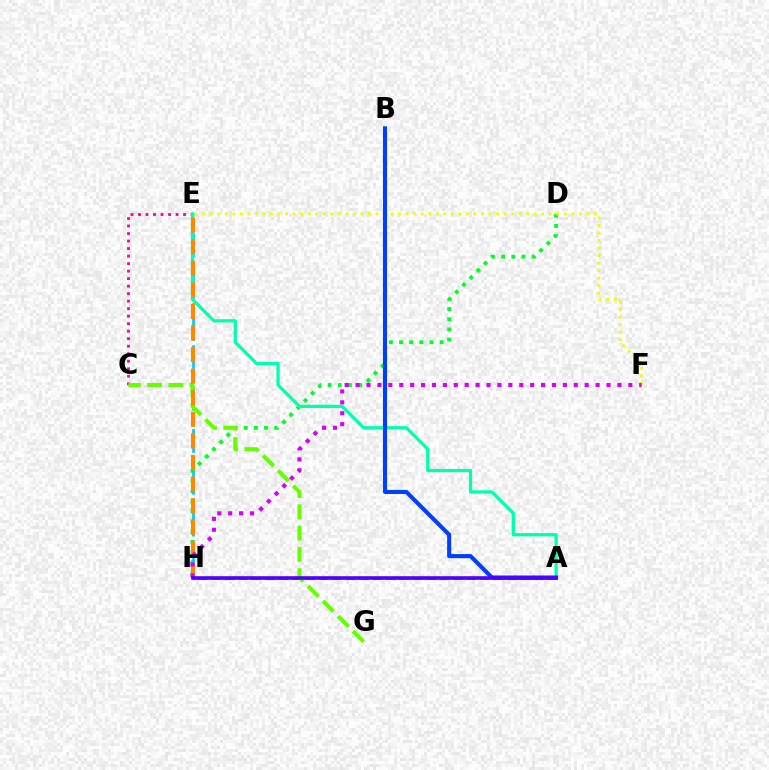{('A', 'H'): [{'color': '#ff0000', 'line_style': 'dashed', 'thickness': 1.82}, {'color': '#4f00ff', 'line_style': 'solid', 'thickness': 2.6}], ('D', 'H'): [{'color': '#00ff27', 'line_style': 'dotted', 'thickness': 2.76}], ('C', 'E'): [{'color': '#ff00a0', 'line_style': 'dotted', 'thickness': 2.04}], ('E', 'F'): [{'color': '#eeff00', 'line_style': 'dotted', 'thickness': 2.05}], ('E', 'H'): [{'color': '#00c7ff', 'line_style': 'dashed', 'thickness': 1.9}, {'color': '#ff8800', 'line_style': 'dashed', 'thickness': 2.93}], ('C', 'G'): [{'color': '#66ff00', 'line_style': 'dashed', 'thickness': 2.89}], ('A', 'E'): [{'color': '#00ffaf', 'line_style': 'solid', 'thickness': 2.35}], ('A', 'B'): [{'color': '#003fff', 'line_style': 'solid', 'thickness': 2.94}], ('F', 'H'): [{'color': '#d600ff', 'line_style': 'dotted', 'thickness': 2.96}]}